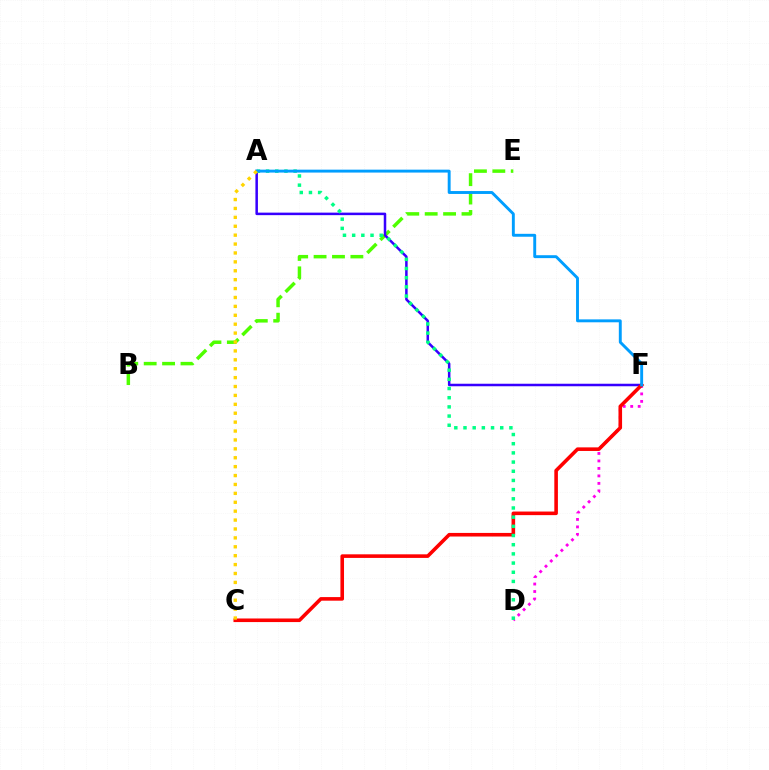{('D', 'F'): [{'color': '#ff00ed', 'line_style': 'dotted', 'thickness': 2.03}], ('B', 'E'): [{'color': '#4fff00', 'line_style': 'dashed', 'thickness': 2.5}], ('A', 'F'): [{'color': '#3700ff', 'line_style': 'solid', 'thickness': 1.81}, {'color': '#009eff', 'line_style': 'solid', 'thickness': 2.09}], ('C', 'F'): [{'color': '#ff0000', 'line_style': 'solid', 'thickness': 2.59}], ('A', 'D'): [{'color': '#00ff86', 'line_style': 'dotted', 'thickness': 2.49}], ('A', 'C'): [{'color': '#ffd500', 'line_style': 'dotted', 'thickness': 2.42}]}